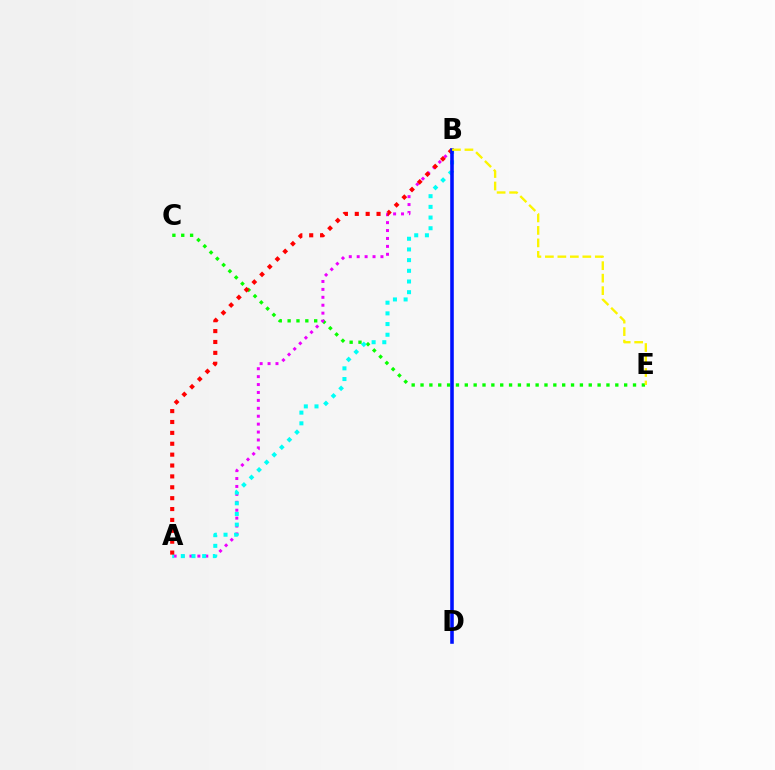{('C', 'E'): [{'color': '#08ff00', 'line_style': 'dotted', 'thickness': 2.41}], ('A', 'B'): [{'color': '#ee00ff', 'line_style': 'dotted', 'thickness': 2.15}, {'color': '#00fff6', 'line_style': 'dotted', 'thickness': 2.9}, {'color': '#ff0000', 'line_style': 'dotted', 'thickness': 2.96}], ('B', 'D'): [{'color': '#0010ff', 'line_style': 'solid', 'thickness': 2.57}], ('B', 'E'): [{'color': '#fcf500', 'line_style': 'dashed', 'thickness': 1.7}]}